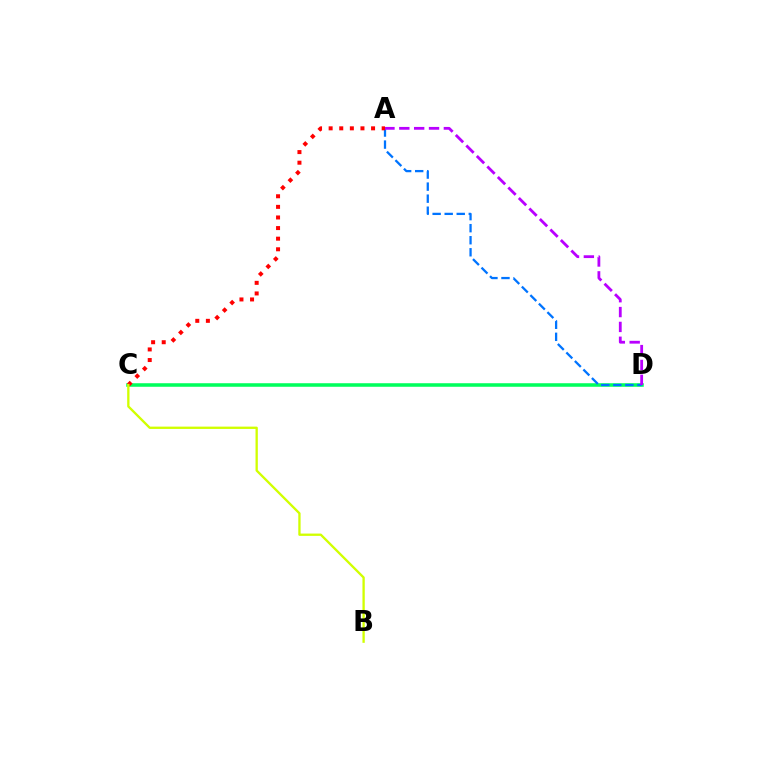{('C', 'D'): [{'color': '#00ff5c', 'line_style': 'solid', 'thickness': 2.55}], ('A', 'D'): [{'color': '#0074ff', 'line_style': 'dashed', 'thickness': 1.64}, {'color': '#b900ff', 'line_style': 'dashed', 'thickness': 2.02}], ('A', 'C'): [{'color': '#ff0000', 'line_style': 'dotted', 'thickness': 2.88}], ('B', 'C'): [{'color': '#d1ff00', 'line_style': 'solid', 'thickness': 1.67}]}